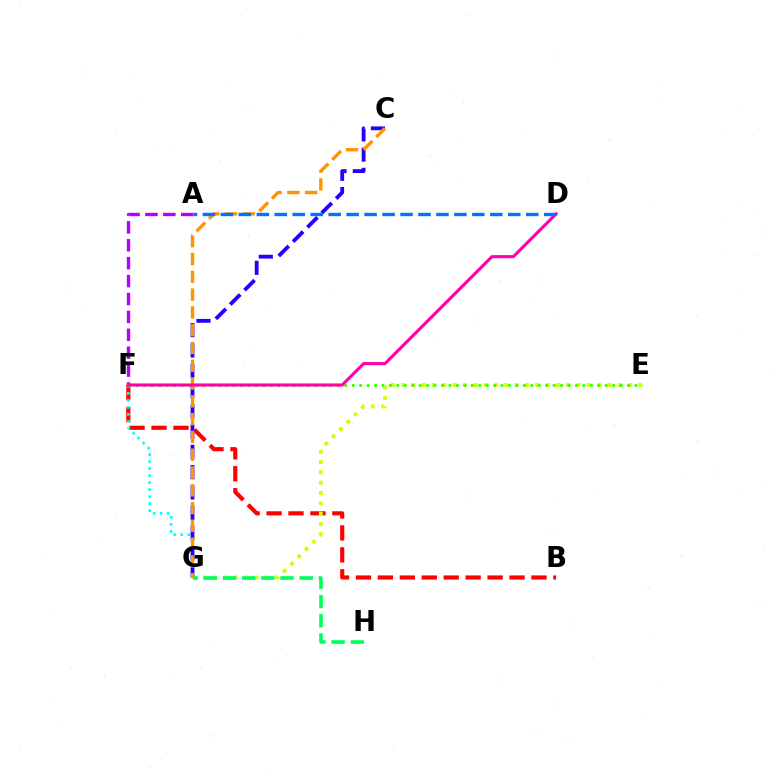{('B', 'F'): [{'color': '#ff0000', 'line_style': 'dashed', 'thickness': 2.98}], ('F', 'G'): [{'color': '#00fff6', 'line_style': 'dotted', 'thickness': 1.91}], ('A', 'F'): [{'color': '#b900ff', 'line_style': 'dashed', 'thickness': 2.43}], ('E', 'G'): [{'color': '#d1ff00', 'line_style': 'dotted', 'thickness': 2.81}], ('C', 'G'): [{'color': '#2500ff', 'line_style': 'dashed', 'thickness': 2.76}, {'color': '#ff9400', 'line_style': 'dashed', 'thickness': 2.42}], ('G', 'H'): [{'color': '#00ff5c', 'line_style': 'dashed', 'thickness': 2.61}], ('E', 'F'): [{'color': '#3dff00', 'line_style': 'dotted', 'thickness': 2.02}], ('D', 'F'): [{'color': '#ff00ac', 'line_style': 'solid', 'thickness': 2.22}], ('A', 'D'): [{'color': '#0074ff', 'line_style': 'dashed', 'thickness': 2.44}]}